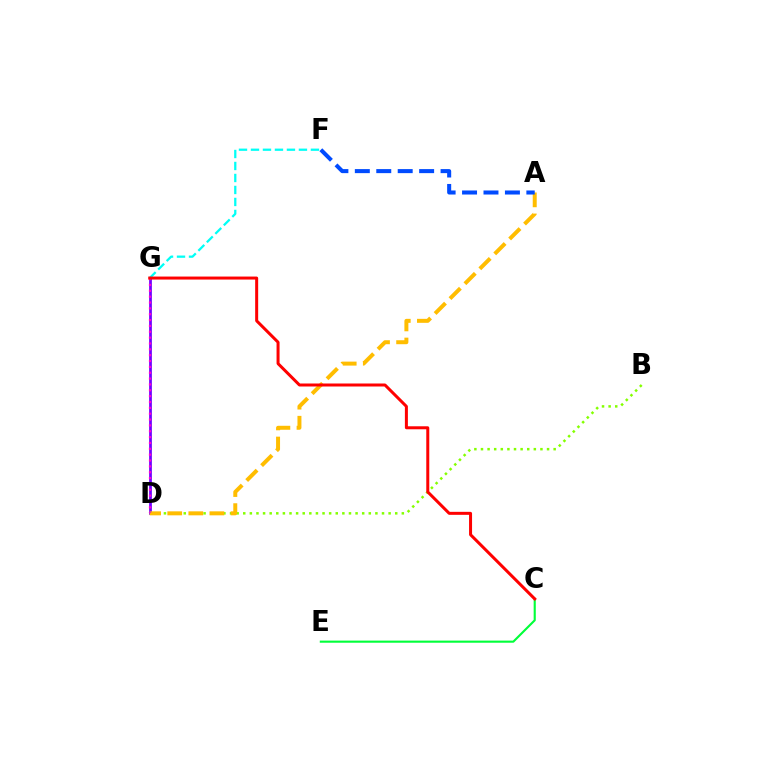{('C', 'E'): [{'color': '#00ff39', 'line_style': 'solid', 'thickness': 1.53}], ('F', 'G'): [{'color': '#00fff6', 'line_style': 'dashed', 'thickness': 1.63}], ('D', 'G'): [{'color': '#7200ff', 'line_style': 'solid', 'thickness': 1.98}, {'color': '#ff00cf', 'line_style': 'dotted', 'thickness': 1.59}], ('B', 'D'): [{'color': '#84ff00', 'line_style': 'dotted', 'thickness': 1.8}], ('A', 'D'): [{'color': '#ffbd00', 'line_style': 'dashed', 'thickness': 2.86}], ('A', 'F'): [{'color': '#004bff', 'line_style': 'dashed', 'thickness': 2.91}], ('C', 'G'): [{'color': '#ff0000', 'line_style': 'solid', 'thickness': 2.16}]}